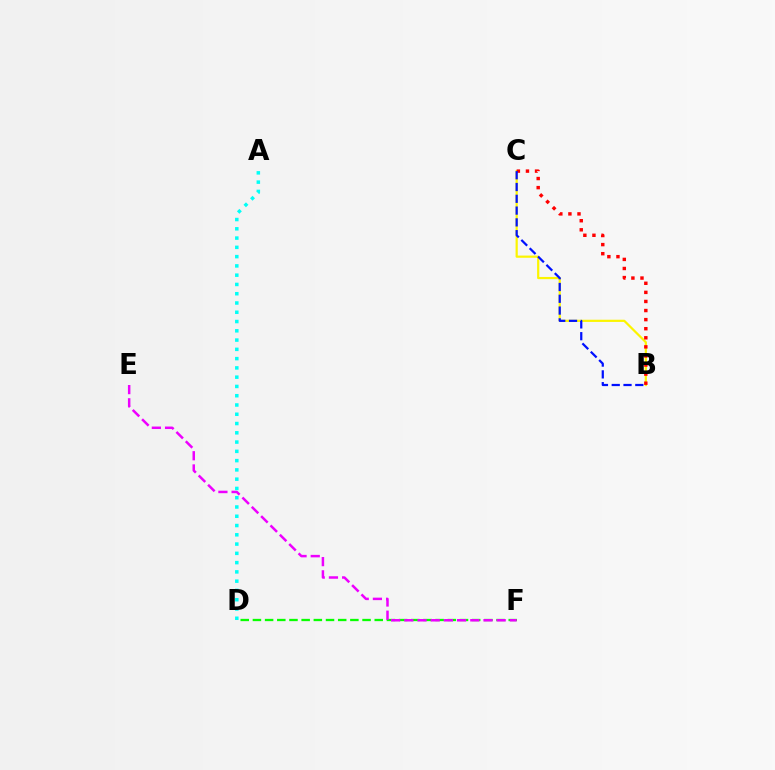{('D', 'F'): [{'color': '#08ff00', 'line_style': 'dashed', 'thickness': 1.65}], ('E', 'F'): [{'color': '#ee00ff', 'line_style': 'dashed', 'thickness': 1.79}], ('B', 'C'): [{'color': '#fcf500', 'line_style': 'solid', 'thickness': 1.59}, {'color': '#ff0000', 'line_style': 'dotted', 'thickness': 2.47}, {'color': '#0010ff', 'line_style': 'dashed', 'thickness': 1.6}], ('A', 'D'): [{'color': '#00fff6', 'line_style': 'dotted', 'thickness': 2.52}]}